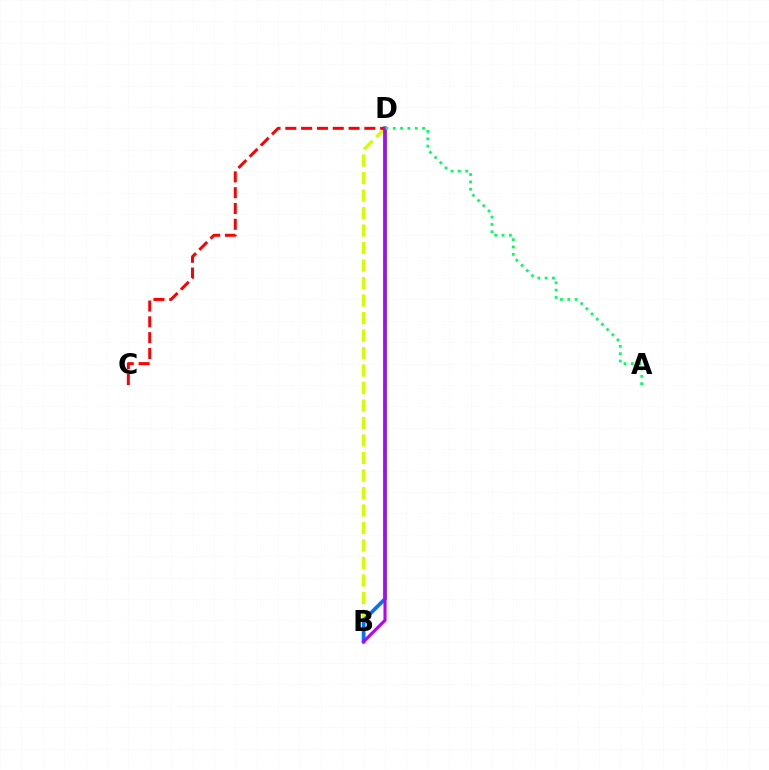{('B', 'D'): [{'color': '#d1ff00', 'line_style': 'dashed', 'thickness': 2.38}, {'color': '#0074ff', 'line_style': 'solid', 'thickness': 2.67}, {'color': '#b900ff', 'line_style': 'solid', 'thickness': 2.23}], ('C', 'D'): [{'color': '#ff0000', 'line_style': 'dashed', 'thickness': 2.15}], ('A', 'D'): [{'color': '#00ff5c', 'line_style': 'dotted', 'thickness': 1.99}]}